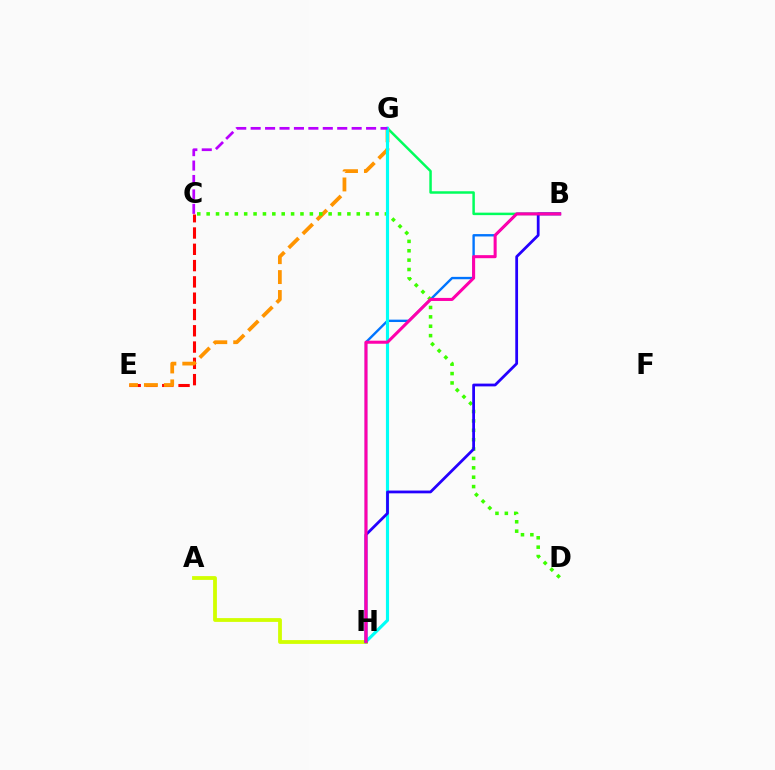{('C', 'E'): [{'color': '#ff0000', 'line_style': 'dashed', 'thickness': 2.21}], ('B', 'G'): [{'color': '#00ff5c', 'line_style': 'solid', 'thickness': 1.79}], ('B', 'H'): [{'color': '#0074ff', 'line_style': 'solid', 'thickness': 1.71}, {'color': '#2500ff', 'line_style': 'solid', 'thickness': 2.0}, {'color': '#ff00ac', 'line_style': 'solid', 'thickness': 2.2}], ('E', 'G'): [{'color': '#ff9400', 'line_style': 'dashed', 'thickness': 2.71}], ('C', 'D'): [{'color': '#3dff00', 'line_style': 'dotted', 'thickness': 2.55}], ('A', 'H'): [{'color': '#d1ff00', 'line_style': 'solid', 'thickness': 2.74}], ('G', 'H'): [{'color': '#00fff6', 'line_style': 'solid', 'thickness': 2.27}], ('C', 'G'): [{'color': '#b900ff', 'line_style': 'dashed', 'thickness': 1.96}]}